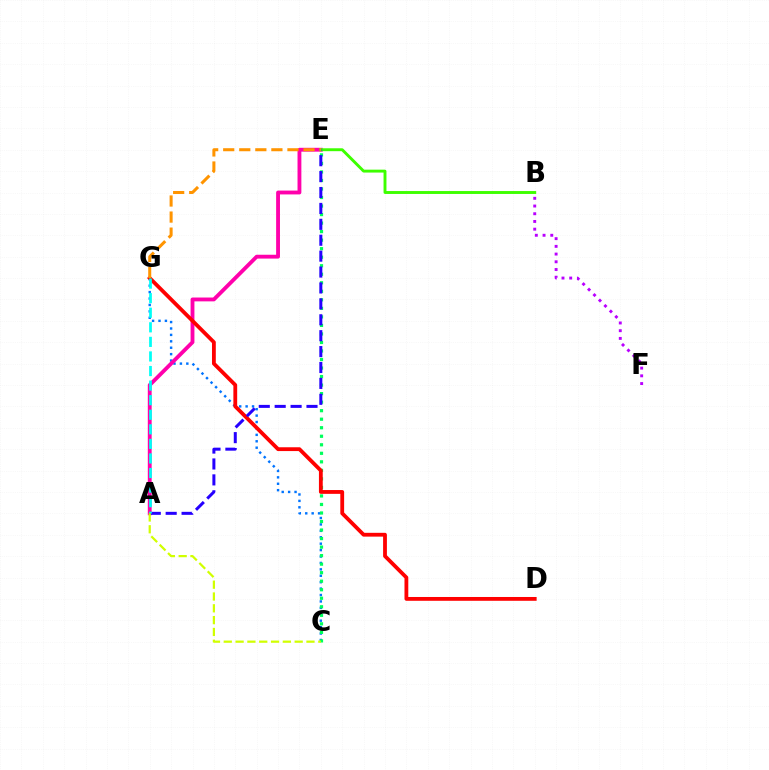{('C', 'G'): [{'color': '#0074ff', 'line_style': 'dotted', 'thickness': 1.74}], ('C', 'E'): [{'color': '#00ff5c', 'line_style': 'dotted', 'thickness': 2.32}], ('A', 'E'): [{'color': '#ff00ac', 'line_style': 'solid', 'thickness': 2.77}, {'color': '#2500ff', 'line_style': 'dashed', 'thickness': 2.16}], ('D', 'G'): [{'color': '#ff0000', 'line_style': 'solid', 'thickness': 2.74}], ('B', 'E'): [{'color': '#3dff00', 'line_style': 'solid', 'thickness': 2.09}], ('E', 'G'): [{'color': '#ff9400', 'line_style': 'dashed', 'thickness': 2.18}], ('B', 'F'): [{'color': '#b900ff', 'line_style': 'dotted', 'thickness': 2.1}], ('A', 'G'): [{'color': '#00fff6', 'line_style': 'dashed', 'thickness': 1.98}], ('A', 'C'): [{'color': '#d1ff00', 'line_style': 'dashed', 'thickness': 1.6}]}